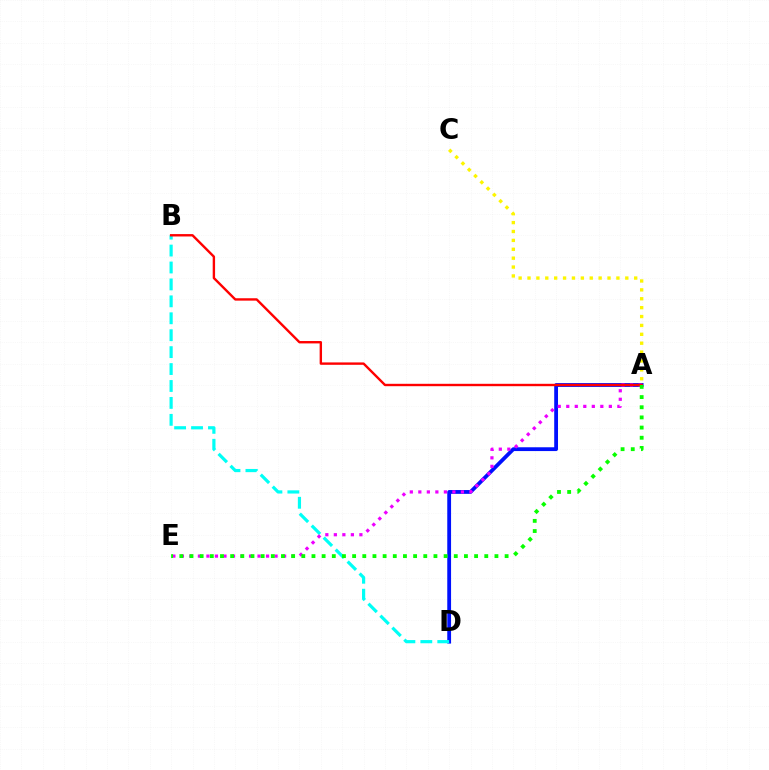{('A', 'C'): [{'color': '#fcf500', 'line_style': 'dotted', 'thickness': 2.42}], ('A', 'D'): [{'color': '#0010ff', 'line_style': 'solid', 'thickness': 2.74}], ('B', 'D'): [{'color': '#00fff6', 'line_style': 'dashed', 'thickness': 2.3}], ('A', 'E'): [{'color': '#ee00ff', 'line_style': 'dotted', 'thickness': 2.31}, {'color': '#08ff00', 'line_style': 'dotted', 'thickness': 2.76}], ('A', 'B'): [{'color': '#ff0000', 'line_style': 'solid', 'thickness': 1.72}]}